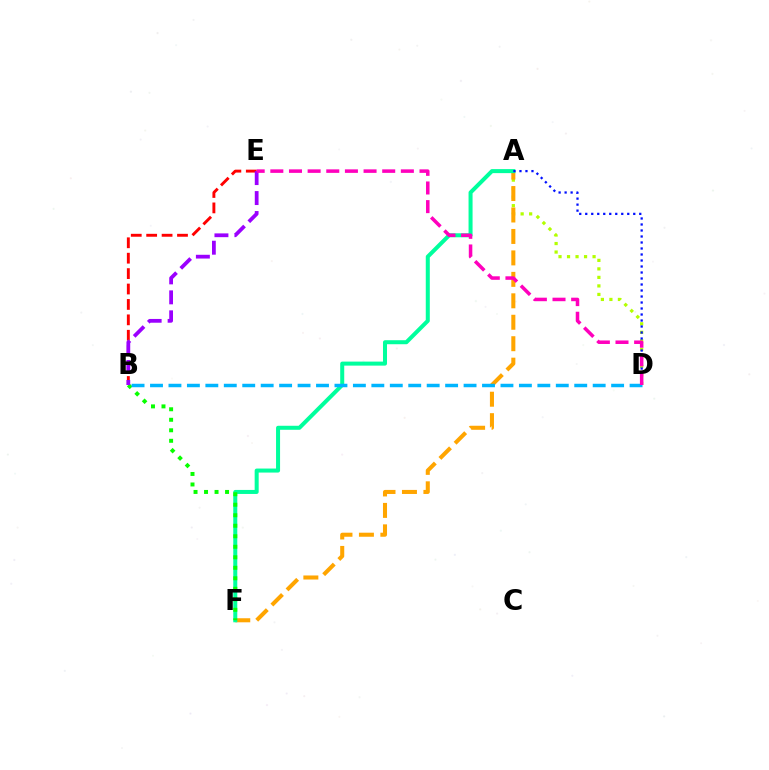{('A', 'D'): [{'color': '#b3ff00', 'line_style': 'dotted', 'thickness': 2.31}, {'color': '#0010ff', 'line_style': 'dotted', 'thickness': 1.63}], ('A', 'F'): [{'color': '#ffa500', 'line_style': 'dashed', 'thickness': 2.91}, {'color': '#00ff9d', 'line_style': 'solid', 'thickness': 2.89}], ('B', 'F'): [{'color': '#08ff00', 'line_style': 'dotted', 'thickness': 2.85}], ('B', 'E'): [{'color': '#ff0000', 'line_style': 'dashed', 'thickness': 2.09}, {'color': '#9b00ff', 'line_style': 'dashed', 'thickness': 2.71}], ('B', 'D'): [{'color': '#00b5ff', 'line_style': 'dashed', 'thickness': 2.51}], ('D', 'E'): [{'color': '#ff00bd', 'line_style': 'dashed', 'thickness': 2.53}]}